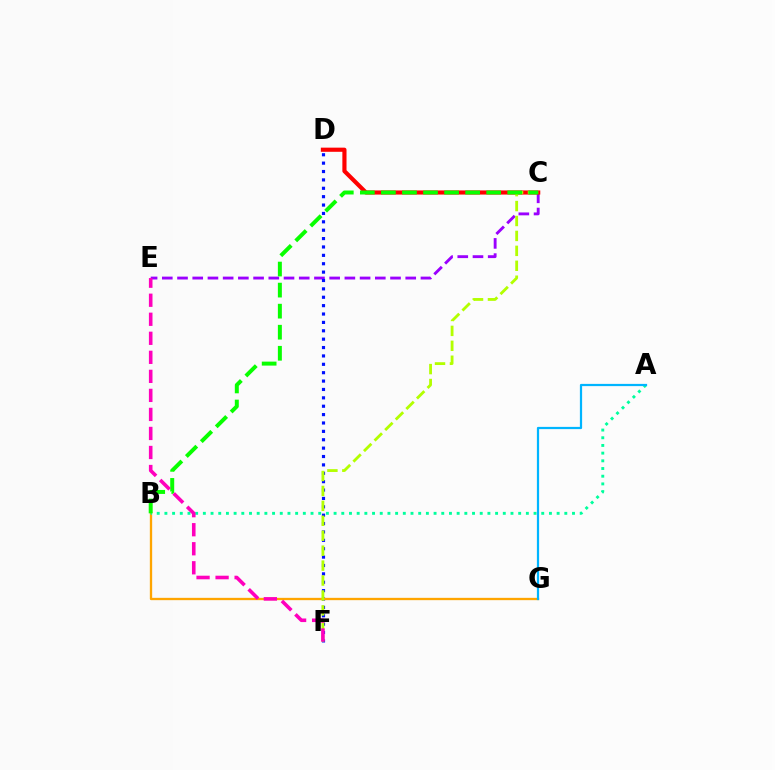{('C', 'E'): [{'color': '#9b00ff', 'line_style': 'dashed', 'thickness': 2.07}], ('C', 'D'): [{'color': '#ff0000', 'line_style': 'solid', 'thickness': 2.99}], ('D', 'F'): [{'color': '#0010ff', 'line_style': 'dotted', 'thickness': 2.28}], ('B', 'G'): [{'color': '#ffa500', 'line_style': 'solid', 'thickness': 1.67}], ('C', 'F'): [{'color': '#b3ff00', 'line_style': 'dashed', 'thickness': 2.03}], ('A', 'B'): [{'color': '#00ff9d', 'line_style': 'dotted', 'thickness': 2.09}], ('B', 'C'): [{'color': '#08ff00', 'line_style': 'dashed', 'thickness': 2.86}], ('A', 'G'): [{'color': '#00b5ff', 'line_style': 'solid', 'thickness': 1.61}], ('E', 'F'): [{'color': '#ff00bd', 'line_style': 'dashed', 'thickness': 2.59}]}